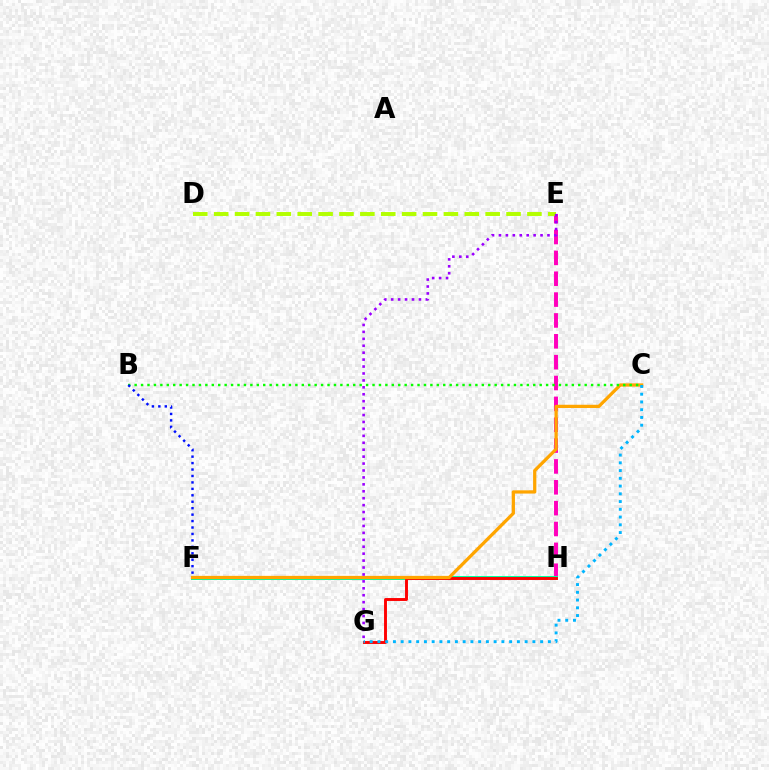{('E', 'H'): [{'color': '#ff00bd', 'line_style': 'dashed', 'thickness': 2.83}], ('F', 'H'): [{'color': '#00ff9d', 'line_style': 'solid', 'thickness': 2.86}], ('D', 'E'): [{'color': '#b3ff00', 'line_style': 'dashed', 'thickness': 2.84}], ('G', 'H'): [{'color': '#ff0000', 'line_style': 'solid', 'thickness': 2.1}], ('C', 'F'): [{'color': '#ffa500', 'line_style': 'solid', 'thickness': 2.34}], ('B', 'C'): [{'color': '#08ff00', 'line_style': 'dotted', 'thickness': 1.75}], ('E', 'G'): [{'color': '#9b00ff', 'line_style': 'dotted', 'thickness': 1.88}], ('C', 'G'): [{'color': '#00b5ff', 'line_style': 'dotted', 'thickness': 2.11}], ('B', 'F'): [{'color': '#0010ff', 'line_style': 'dotted', 'thickness': 1.75}]}